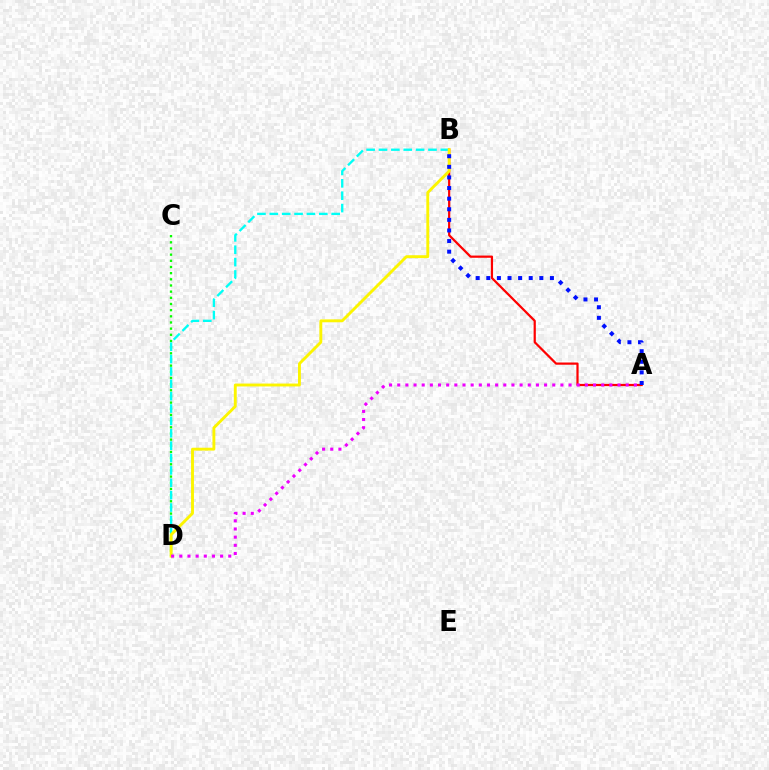{('C', 'D'): [{'color': '#08ff00', 'line_style': 'dotted', 'thickness': 1.68}], ('B', 'D'): [{'color': '#00fff6', 'line_style': 'dashed', 'thickness': 1.68}, {'color': '#fcf500', 'line_style': 'solid', 'thickness': 2.08}], ('A', 'B'): [{'color': '#ff0000', 'line_style': 'solid', 'thickness': 1.6}, {'color': '#0010ff', 'line_style': 'dotted', 'thickness': 2.88}], ('A', 'D'): [{'color': '#ee00ff', 'line_style': 'dotted', 'thickness': 2.22}]}